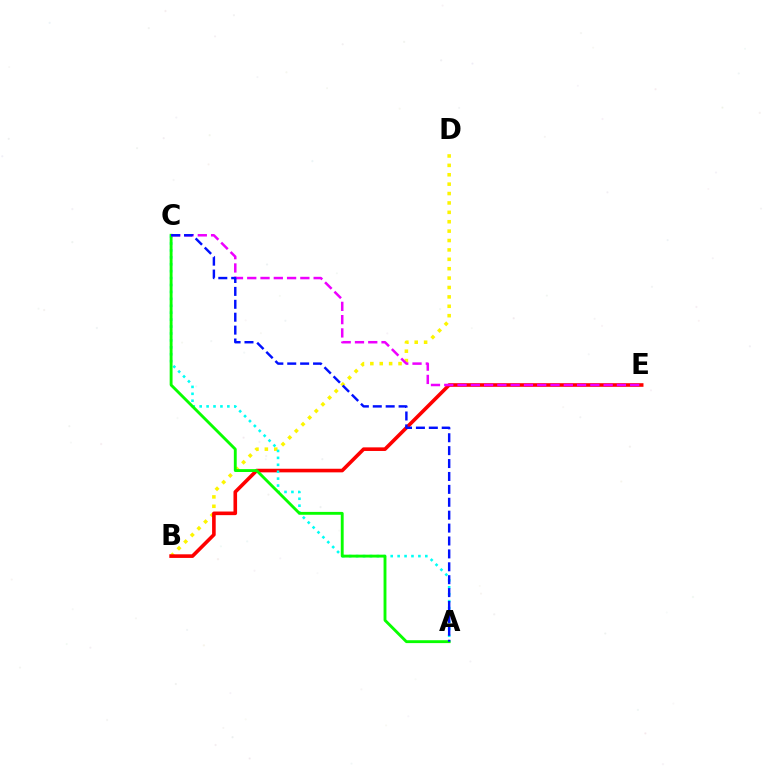{('B', 'D'): [{'color': '#fcf500', 'line_style': 'dotted', 'thickness': 2.55}], ('B', 'E'): [{'color': '#ff0000', 'line_style': 'solid', 'thickness': 2.6}], ('A', 'C'): [{'color': '#00fff6', 'line_style': 'dotted', 'thickness': 1.88}, {'color': '#08ff00', 'line_style': 'solid', 'thickness': 2.07}, {'color': '#0010ff', 'line_style': 'dashed', 'thickness': 1.75}], ('C', 'E'): [{'color': '#ee00ff', 'line_style': 'dashed', 'thickness': 1.8}]}